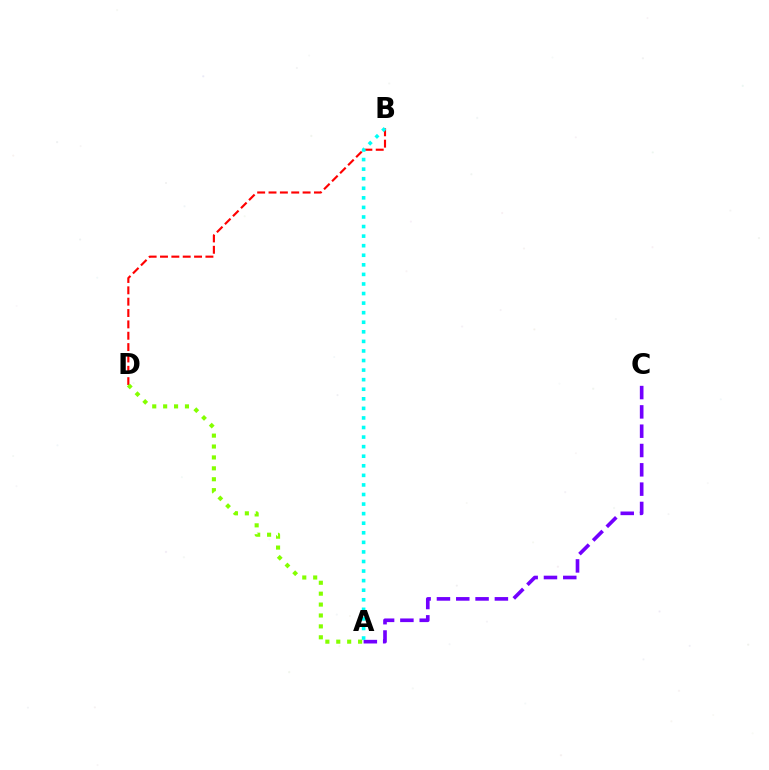{('A', 'C'): [{'color': '#7200ff', 'line_style': 'dashed', 'thickness': 2.62}], ('B', 'D'): [{'color': '#ff0000', 'line_style': 'dashed', 'thickness': 1.54}], ('A', 'B'): [{'color': '#00fff6', 'line_style': 'dotted', 'thickness': 2.6}], ('A', 'D'): [{'color': '#84ff00', 'line_style': 'dotted', 'thickness': 2.96}]}